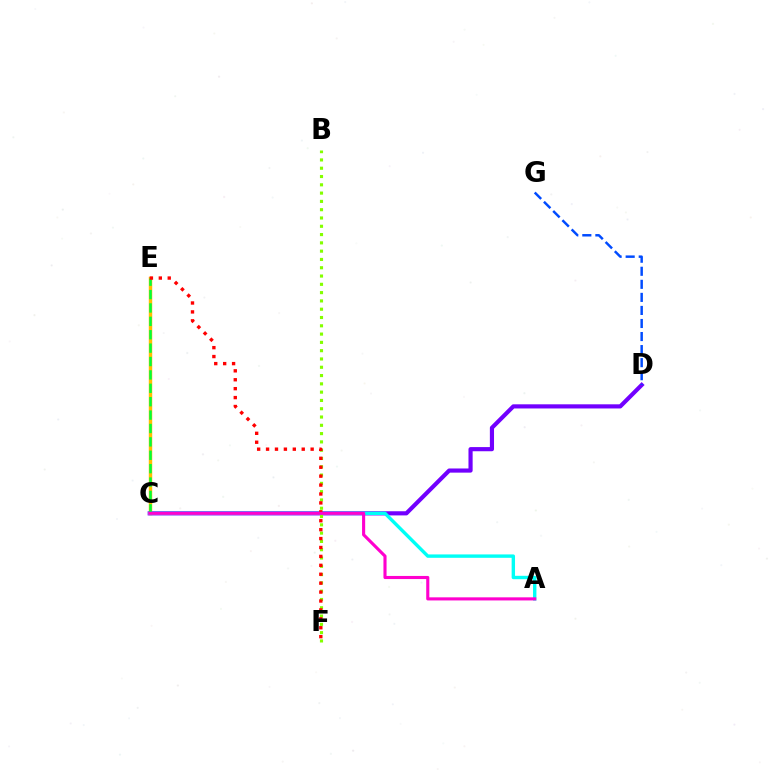{('C', 'E'): [{'color': '#ffbd00', 'line_style': 'solid', 'thickness': 2.47}, {'color': '#00ff39', 'line_style': 'dashed', 'thickness': 1.82}], ('C', 'D'): [{'color': '#7200ff', 'line_style': 'solid', 'thickness': 2.99}], ('A', 'C'): [{'color': '#00fff6', 'line_style': 'solid', 'thickness': 2.44}, {'color': '#ff00cf', 'line_style': 'solid', 'thickness': 2.24}], ('B', 'F'): [{'color': '#84ff00', 'line_style': 'dotted', 'thickness': 2.25}], ('D', 'G'): [{'color': '#004bff', 'line_style': 'dashed', 'thickness': 1.77}], ('E', 'F'): [{'color': '#ff0000', 'line_style': 'dotted', 'thickness': 2.42}]}